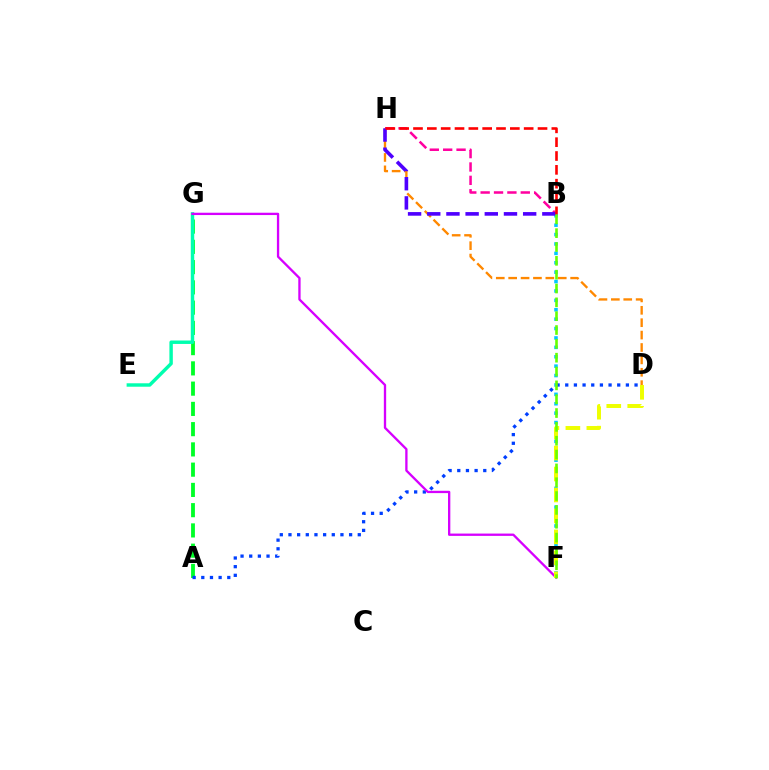{('B', 'F'): [{'color': '#00c7ff', 'line_style': 'dotted', 'thickness': 2.55}, {'color': '#66ff00', 'line_style': 'dashed', 'thickness': 1.88}], ('B', 'H'): [{'color': '#ff00a0', 'line_style': 'dashed', 'thickness': 1.82}, {'color': '#4f00ff', 'line_style': 'dashed', 'thickness': 2.61}, {'color': '#ff0000', 'line_style': 'dashed', 'thickness': 1.88}], ('A', 'G'): [{'color': '#00ff27', 'line_style': 'dashed', 'thickness': 2.75}], ('D', 'H'): [{'color': '#ff8800', 'line_style': 'dashed', 'thickness': 1.68}], ('A', 'D'): [{'color': '#003fff', 'line_style': 'dotted', 'thickness': 2.35}], ('E', 'G'): [{'color': '#00ffaf', 'line_style': 'solid', 'thickness': 2.47}], ('F', 'G'): [{'color': '#d600ff', 'line_style': 'solid', 'thickness': 1.67}], ('D', 'F'): [{'color': '#eeff00', 'line_style': 'dashed', 'thickness': 2.85}]}